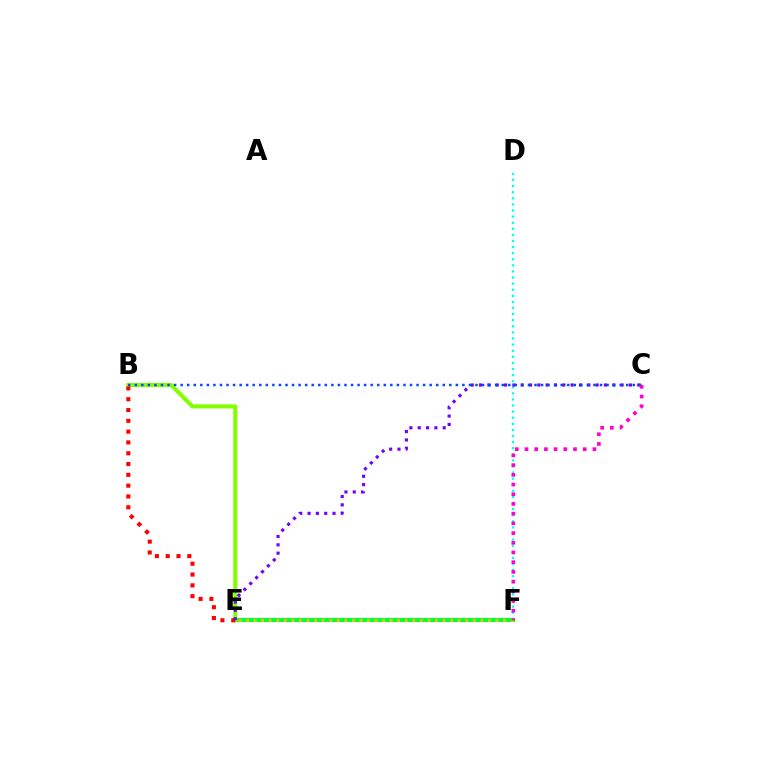{('D', 'F'): [{'color': '#00fff6', 'line_style': 'dotted', 'thickness': 1.66}], ('E', 'F'): [{'color': '#00ff39', 'line_style': 'solid', 'thickness': 2.99}, {'color': '#ffbd00', 'line_style': 'dotted', 'thickness': 2.05}], ('B', 'E'): [{'color': '#84ff00', 'line_style': 'solid', 'thickness': 2.95}, {'color': '#ff0000', 'line_style': 'dotted', 'thickness': 2.94}], ('C', 'E'): [{'color': '#7200ff', 'line_style': 'dotted', 'thickness': 2.26}], ('B', 'C'): [{'color': '#004bff', 'line_style': 'dotted', 'thickness': 1.78}], ('C', 'F'): [{'color': '#ff00cf', 'line_style': 'dotted', 'thickness': 2.64}]}